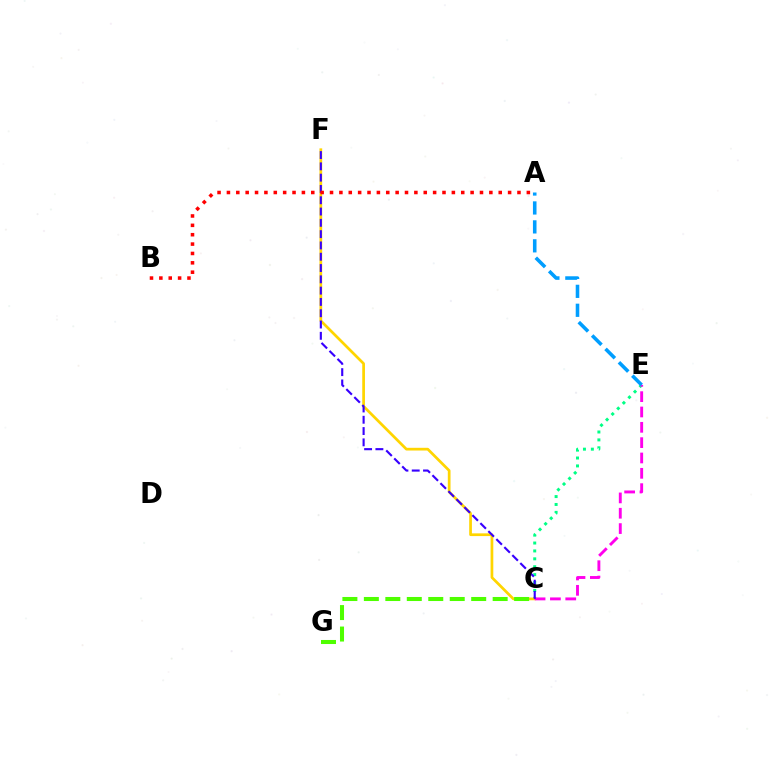{('C', 'E'): [{'color': '#00ff86', 'line_style': 'dotted', 'thickness': 2.15}, {'color': '#ff00ed', 'line_style': 'dashed', 'thickness': 2.08}], ('C', 'F'): [{'color': '#ffd500', 'line_style': 'solid', 'thickness': 1.96}, {'color': '#3700ff', 'line_style': 'dashed', 'thickness': 1.53}], ('A', 'E'): [{'color': '#009eff', 'line_style': 'dashed', 'thickness': 2.57}], ('C', 'G'): [{'color': '#4fff00', 'line_style': 'dashed', 'thickness': 2.92}], ('A', 'B'): [{'color': '#ff0000', 'line_style': 'dotted', 'thickness': 2.55}]}